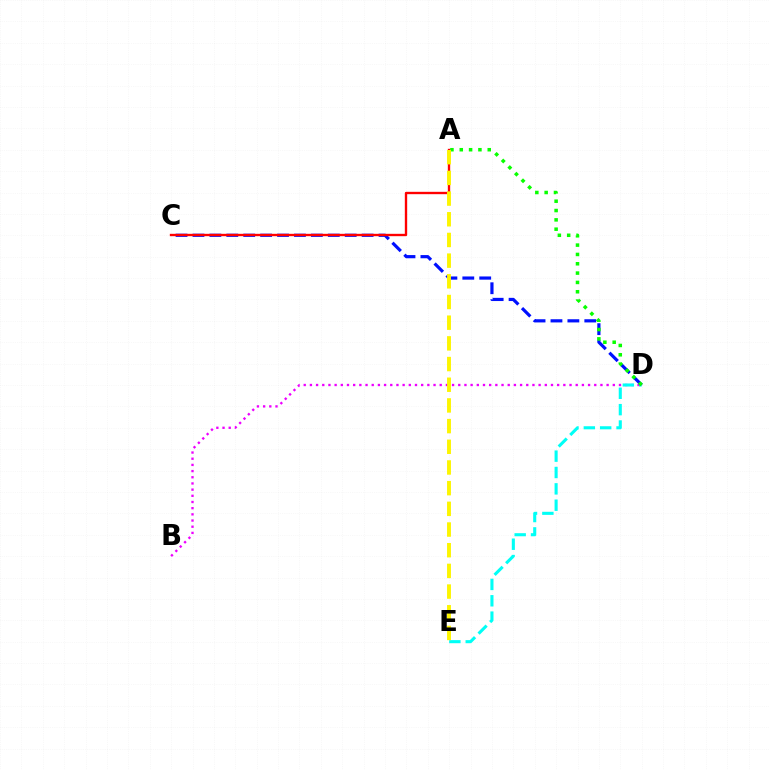{('B', 'D'): [{'color': '#ee00ff', 'line_style': 'dotted', 'thickness': 1.68}], ('D', 'E'): [{'color': '#00fff6', 'line_style': 'dashed', 'thickness': 2.22}], ('C', 'D'): [{'color': '#0010ff', 'line_style': 'dashed', 'thickness': 2.3}], ('A', 'D'): [{'color': '#08ff00', 'line_style': 'dotted', 'thickness': 2.53}], ('A', 'C'): [{'color': '#ff0000', 'line_style': 'solid', 'thickness': 1.7}], ('A', 'E'): [{'color': '#fcf500', 'line_style': 'dashed', 'thickness': 2.81}]}